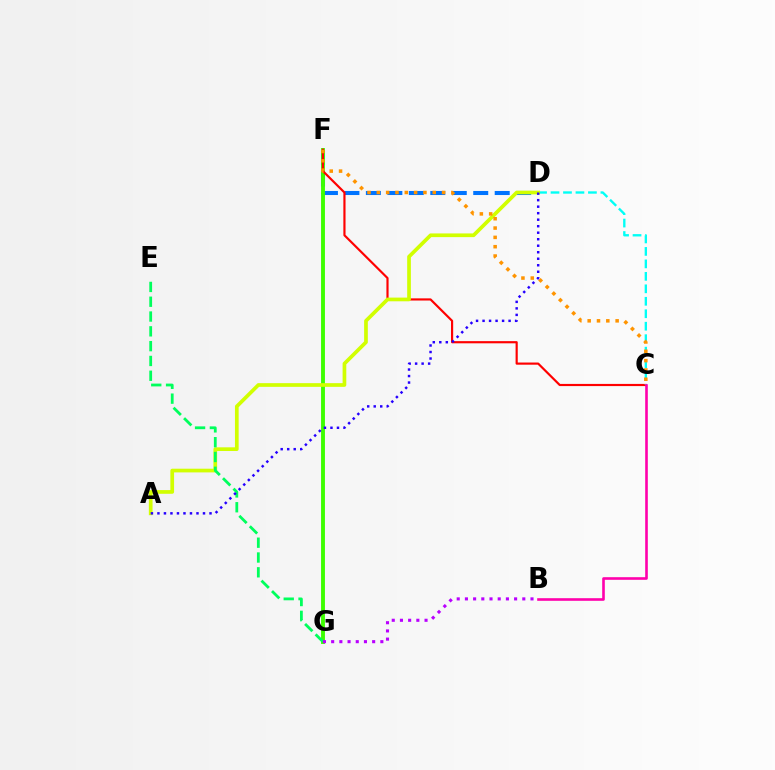{('D', 'F'): [{'color': '#0074ff', 'line_style': 'dashed', 'thickness': 2.92}], ('F', 'G'): [{'color': '#3dff00', 'line_style': 'solid', 'thickness': 2.79}], ('C', 'F'): [{'color': '#ff0000', 'line_style': 'solid', 'thickness': 1.56}, {'color': '#ff9400', 'line_style': 'dotted', 'thickness': 2.53}], ('C', 'D'): [{'color': '#00fff6', 'line_style': 'dashed', 'thickness': 1.69}], ('A', 'D'): [{'color': '#d1ff00', 'line_style': 'solid', 'thickness': 2.66}, {'color': '#2500ff', 'line_style': 'dotted', 'thickness': 1.77}], ('B', 'C'): [{'color': '#ff00ac', 'line_style': 'solid', 'thickness': 1.88}], ('E', 'G'): [{'color': '#00ff5c', 'line_style': 'dashed', 'thickness': 2.01}], ('B', 'G'): [{'color': '#b900ff', 'line_style': 'dotted', 'thickness': 2.23}]}